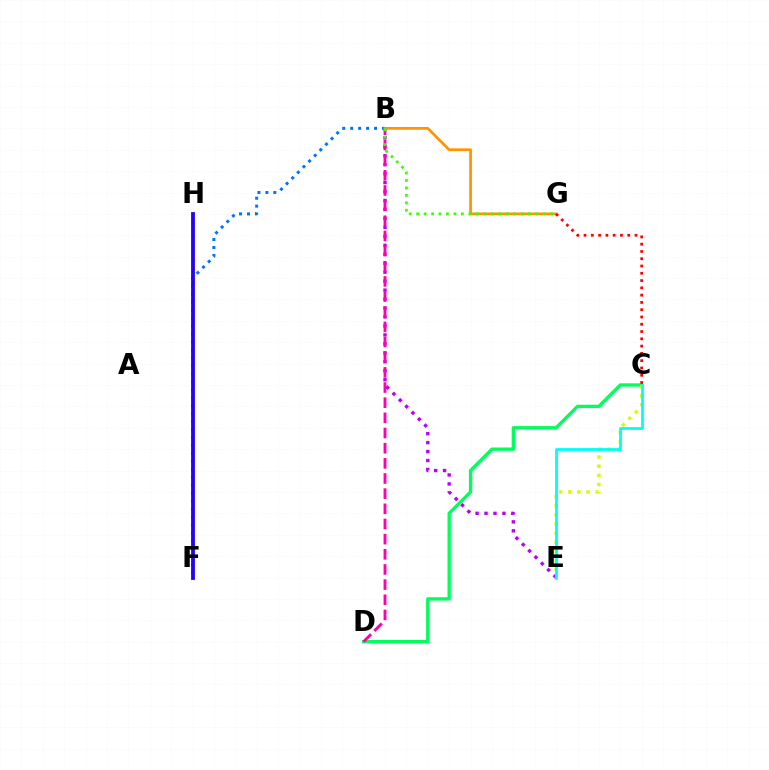{('C', 'D'): [{'color': '#00ff5c', 'line_style': 'solid', 'thickness': 2.4}], ('B', 'E'): [{'color': '#b900ff', 'line_style': 'dotted', 'thickness': 2.43}], ('B', 'F'): [{'color': '#0074ff', 'line_style': 'dotted', 'thickness': 2.16}], ('C', 'E'): [{'color': '#d1ff00', 'line_style': 'dotted', 'thickness': 2.48}, {'color': '#00fff6', 'line_style': 'solid', 'thickness': 2.03}], ('B', 'D'): [{'color': '#ff00ac', 'line_style': 'dashed', 'thickness': 2.06}], ('B', 'G'): [{'color': '#ff9400', 'line_style': 'solid', 'thickness': 1.97}, {'color': '#3dff00', 'line_style': 'dotted', 'thickness': 2.02}], ('F', 'H'): [{'color': '#2500ff', 'line_style': 'solid', 'thickness': 2.74}], ('C', 'G'): [{'color': '#ff0000', 'line_style': 'dotted', 'thickness': 1.98}]}